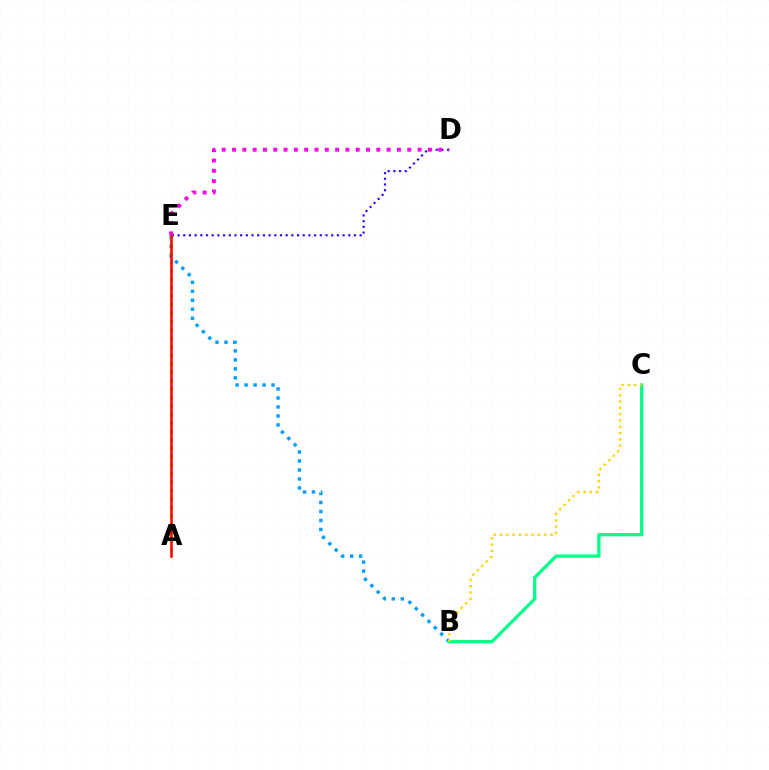{('B', 'E'): [{'color': '#009eff', 'line_style': 'dotted', 'thickness': 2.44}], ('B', 'C'): [{'color': '#00ff86', 'line_style': 'solid', 'thickness': 2.34}, {'color': '#ffd500', 'line_style': 'dotted', 'thickness': 1.72}], ('A', 'E'): [{'color': '#4fff00', 'line_style': 'dotted', 'thickness': 2.3}, {'color': '#ff0000', 'line_style': 'solid', 'thickness': 1.82}], ('D', 'E'): [{'color': '#3700ff', 'line_style': 'dotted', 'thickness': 1.55}, {'color': '#ff00ed', 'line_style': 'dotted', 'thickness': 2.8}]}